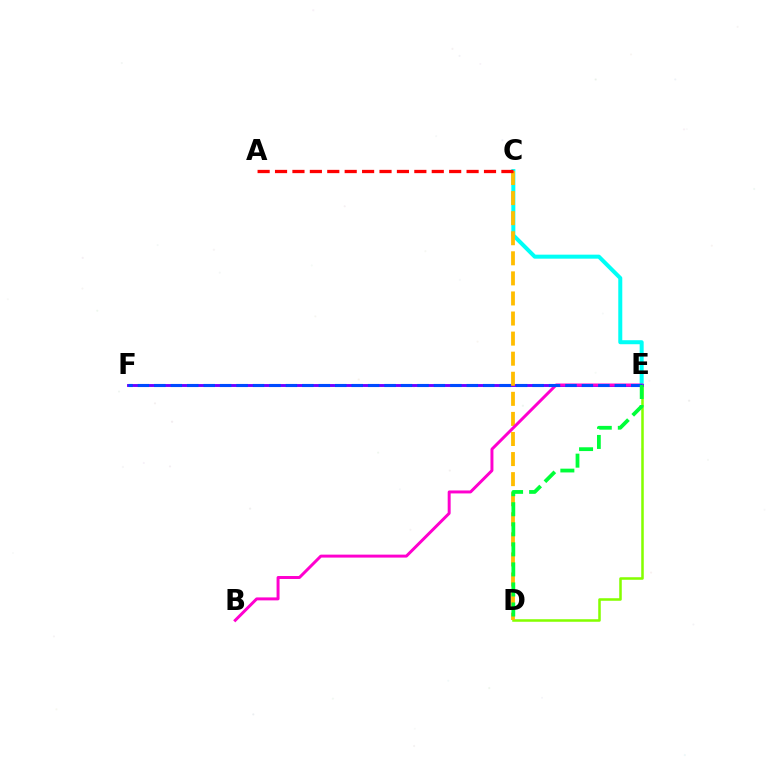{('D', 'E'): [{'color': '#84ff00', 'line_style': 'solid', 'thickness': 1.83}, {'color': '#00ff39', 'line_style': 'dashed', 'thickness': 2.72}], ('C', 'E'): [{'color': '#00fff6', 'line_style': 'solid', 'thickness': 2.89}], ('E', 'F'): [{'color': '#7200ff', 'line_style': 'solid', 'thickness': 2.08}, {'color': '#004bff', 'line_style': 'dashed', 'thickness': 2.23}], ('C', 'D'): [{'color': '#ffbd00', 'line_style': 'dashed', 'thickness': 2.73}], ('B', 'E'): [{'color': '#ff00cf', 'line_style': 'solid', 'thickness': 2.14}], ('A', 'C'): [{'color': '#ff0000', 'line_style': 'dashed', 'thickness': 2.37}]}